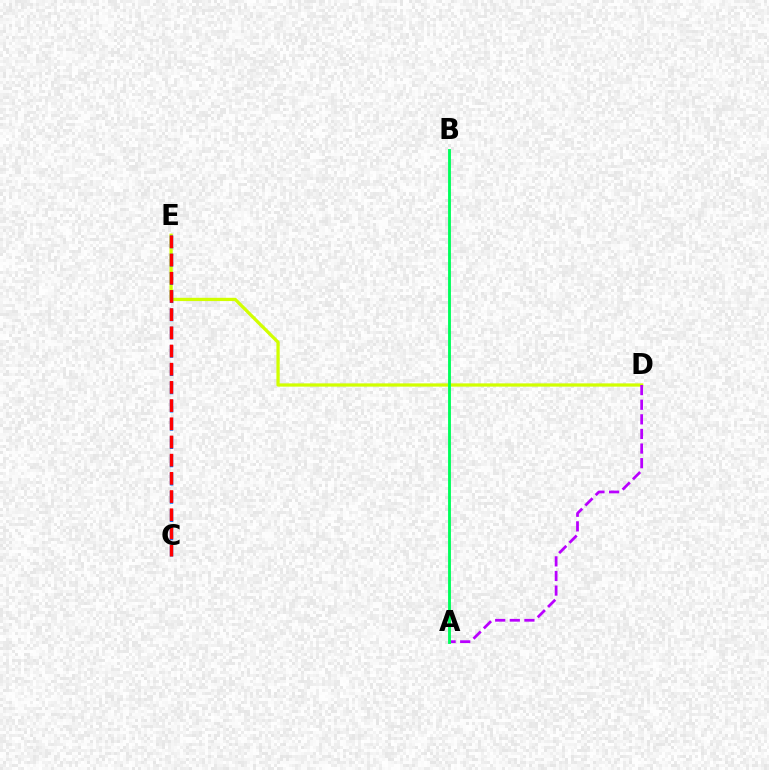{('D', 'E'): [{'color': '#d1ff00', 'line_style': 'solid', 'thickness': 2.35}], ('A', 'D'): [{'color': '#b900ff', 'line_style': 'dashed', 'thickness': 1.99}], ('C', 'E'): [{'color': '#0074ff', 'line_style': 'dashed', 'thickness': 2.48}, {'color': '#ff0000', 'line_style': 'dashed', 'thickness': 2.47}], ('A', 'B'): [{'color': '#00ff5c', 'line_style': 'solid', 'thickness': 2.07}]}